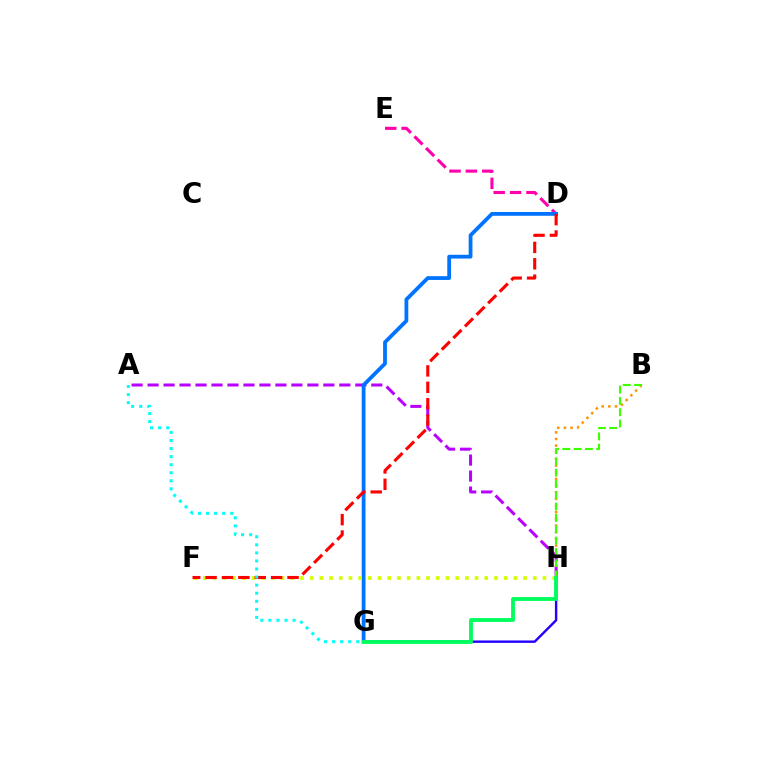{('B', 'H'): [{'color': '#ff9400', 'line_style': 'dotted', 'thickness': 1.81}, {'color': '#3dff00', 'line_style': 'dashed', 'thickness': 1.54}], ('G', 'H'): [{'color': '#2500ff', 'line_style': 'solid', 'thickness': 1.74}, {'color': '#00ff5c', 'line_style': 'solid', 'thickness': 2.77}], ('D', 'E'): [{'color': '#ff00ac', 'line_style': 'dashed', 'thickness': 2.23}], ('A', 'H'): [{'color': '#b900ff', 'line_style': 'dashed', 'thickness': 2.17}], ('D', 'G'): [{'color': '#0074ff', 'line_style': 'solid', 'thickness': 2.72}], ('F', 'H'): [{'color': '#d1ff00', 'line_style': 'dotted', 'thickness': 2.64}], ('D', 'F'): [{'color': '#ff0000', 'line_style': 'dashed', 'thickness': 2.23}], ('A', 'G'): [{'color': '#00fff6', 'line_style': 'dotted', 'thickness': 2.19}]}